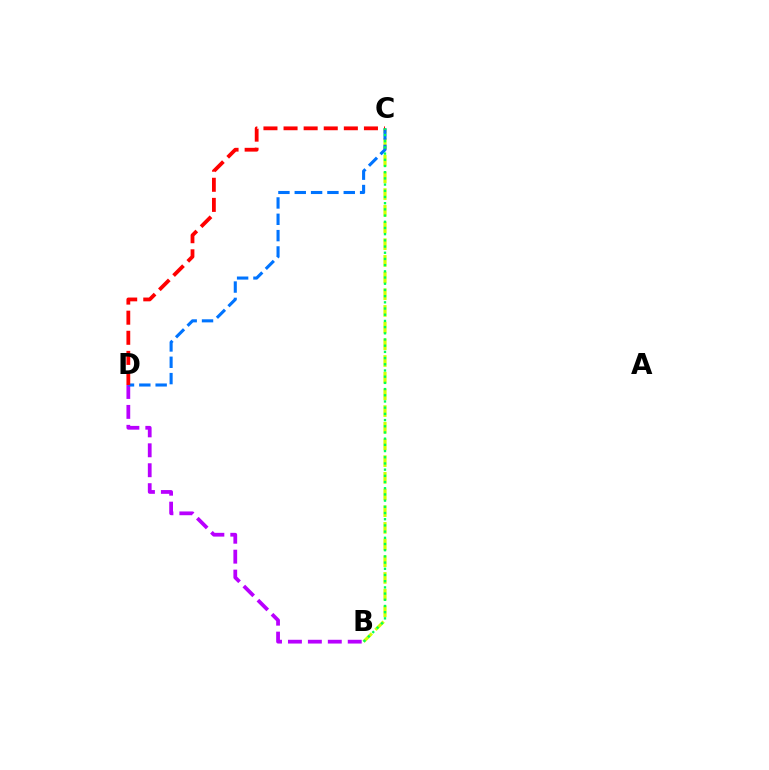{('B', 'D'): [{'color': '#b900ff', 'line_style': 'dashed', 'thickness': 2.71}], ('B', 'C'): [{'color': '#d1ff00', 'line_style': 'dashed', 'thickness': 2.27}, {'color': '#00ff5c', 'line_style': 'dotted', 'thickness': 1.68}], ('C', 'D'): [{'color': '#0074ff', 'line_style': 'dashed', 'thickness': 2.22}, {'color': '#ff0000', 'line_style': 'dashed', 'thickness': 2.73}]}